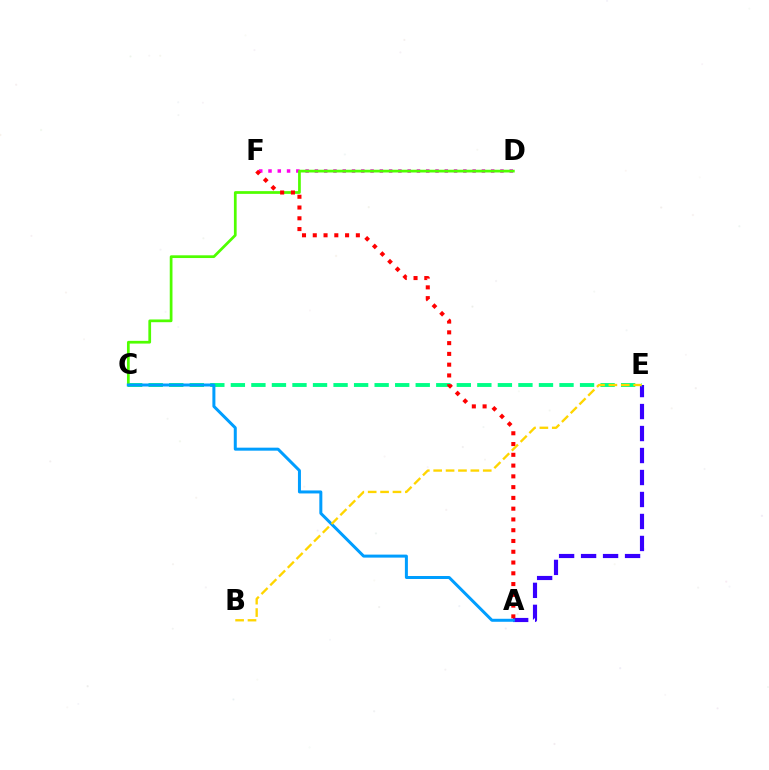{('A', 'E'): [{'color': '#3700ff', 'line_style': 'dashed', 'thickness': 2.99}], ('C', 'E'): [{'color': '#00ff86', 'line_style': 'dashed', 'thickness': 2.79}], ('D', 'F'): [{'color': '#ff00ed', 'line_style': 'dotted', 'thickness': 2.52}], ('C', 'D'): [{'color': '#4fff00', 'line_style': 'solid', 'thickness': 1.97}], ('A', 'F'): [{'color': '#ff0000', 'line_style': 'dotted', 'thickness': 2.93}], ('A', 'C'): [{'color': '#009eff', 'line_style': 'solid', 'thickness': 2.16}], ('B', 'E'): [{'color': '#ffd500', 'line_style': 'dashed', 'thickness': 1.68}]}